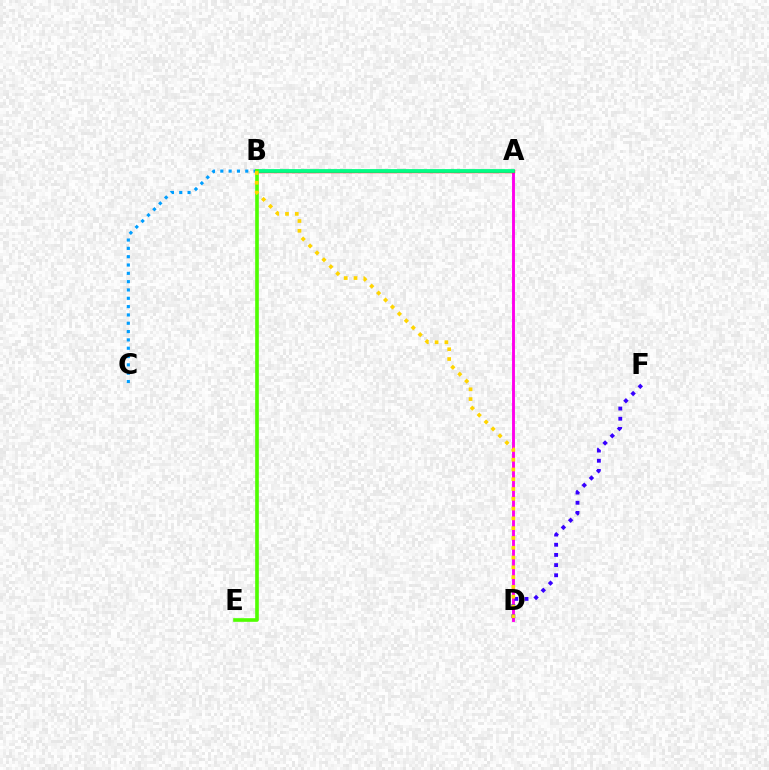{('A', 'D'): [{'color': '#ff00ed', 'line_style': 'solid', 'thickness': 2.08}], ('B', 'C'): [{'color': '#009eff', 'line_style': 'dotted', 'thickness': 2.26}], ('A', 'B'): [{'color': '#ff0000', 'line_style': 'solid', 'thickness': 2.44}, {'color': '#00ff86', 'line_style': 'solid', 'thickness': 2.69}], ('D', 'F'): [{'color': '#3700ff', 'line_style': 'dotted', 'thickness': 2.76}], ('B', 'E'): [{'color': '#4fff00', 'line_style': 'solid', 'thickness': 2.61}], ('B', 'D'): [{'color': '#ffd500', 'line_style': 'dotted', 'thickness': 2.66}]}